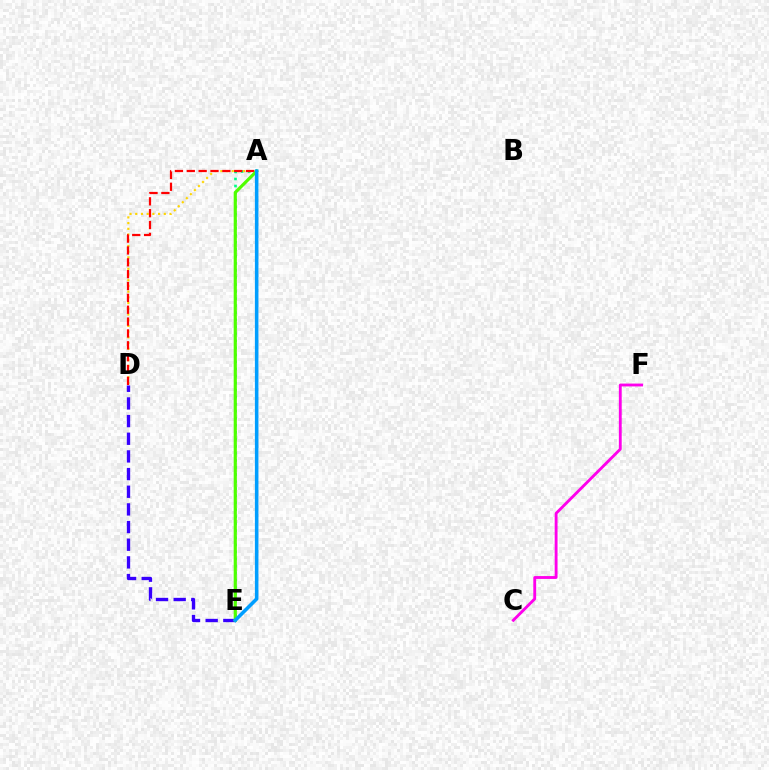{('A', 'E'): [{'color': '#00ff86', 'line_style': 'dotted', 'thickness': 1.91}, {'color': '#4fff00', 'line_style': 'solid', 'thickness': 2.28}, {'color': '#009eff', 'line_style': 'solid', 'thickness': 2.56}], ('A', 'D'): [{'color': '#ffd500', 'line_style': 'dotted', 'thickness': 1.55}, {'color': '#ff0000', 'line_style': 'dashed', 'thickness': 1.61}], ('D', 'E'): [{'color': '#3700ff', 'line_style': 'dashed', 'thickness': 2.4}], ('C', 'F'): [{'color': '#ff00ed', 'line_style': 'solid', 'thickness': 2.05}]}